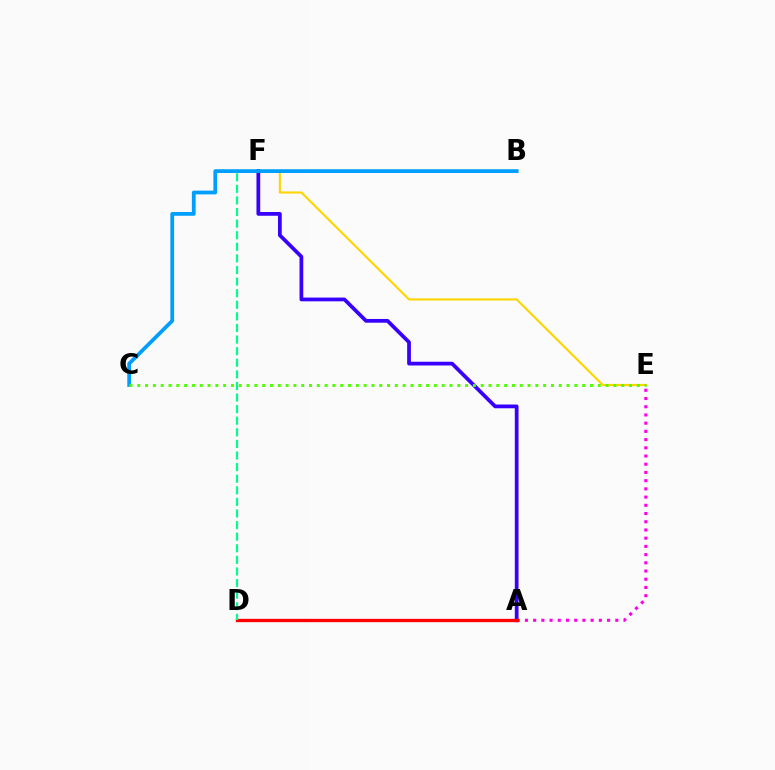{('E', 'F'): [{'color': '#ffd500', 'line_style': 'solid', 'thickness': 1.53}], ('A', 'F'): [{'color': '#3700ff', 'line_style': 'solid', 'thickness': 2.7}], ('A', 'E'): [{'color': '#ff00ed', 'line_style': 'dotted', 'thickness': 2.23}], ('A', 'D'): [{'color': '#ff0000', 'line_style': 'solid', 'thickness': 2.4}], ('D', 'F'): [{'color': '#00ff86', 'line_style': 'dashed', 'thickness': 1.58}], ('B', 'C'): [{'color': '#009eff', 'line_style': 'solid', 'thickness': 2.7}], ('C', 'E'): [{'color': '#4fff00', 'line_style': 'dotted', 'thickness': 2.12}]}